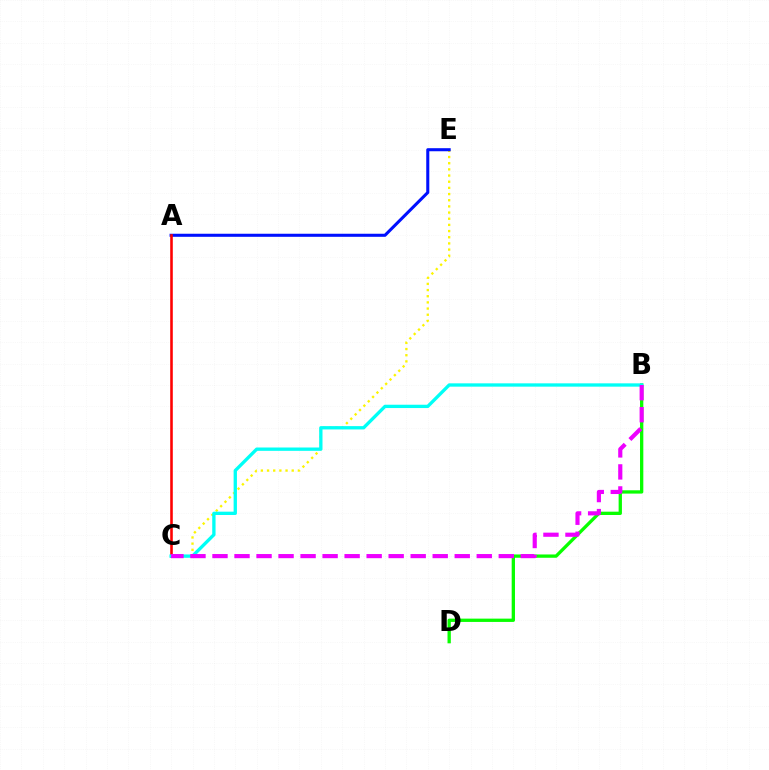{('C', 'E'): [{'color': '#fcf500', 'line_style': 'dotted', 'thickness': 1.68}], ('A', 'E'): [{'color': '#0010ff', 'line_style': 'solid', 'thickness': 2.21}], ('A', 'C'): [{'color': '#ff0000', 'line_style': 'solid', 'thickness': 1.86}], ('B', 'D'): [{'color': '#08ff00', 'line_style': 'solid', 'thickness': 2.38}], ('B', 'C'): [{'color': '#00fff6', 'line_style': 'solid', 'thickness': 2.39}, {'color': '#ee00ff', 'line_style': 'dashed', 'thickness': 2.99}]}